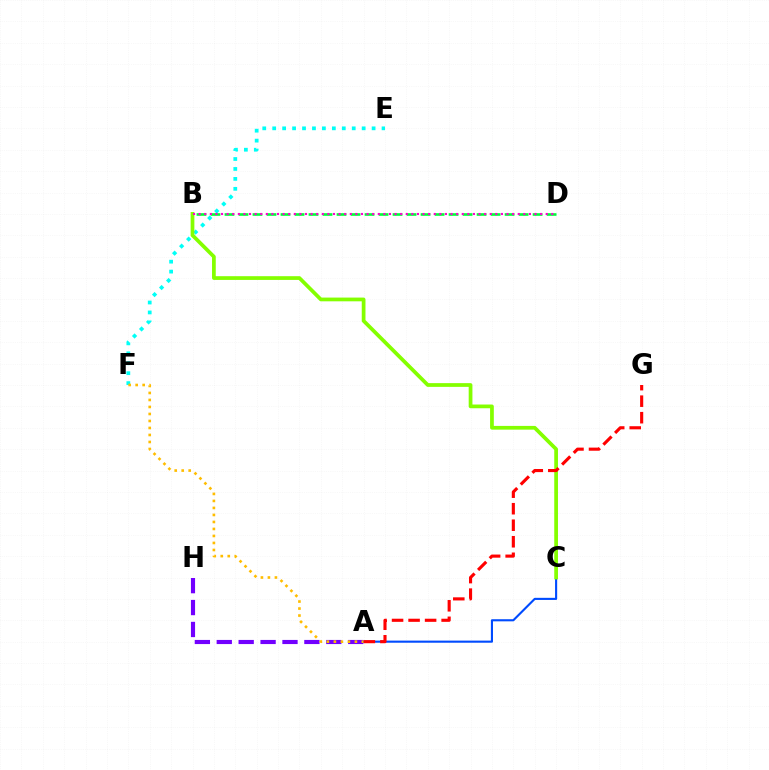{('A', 'H'): [{'color': '#7200ff', 'line_style': 'dashed', 'thickness': 2.98}], ('E', 'F'): [{'color': '#00fff6', 'line_style': 'dotted', 'thickness': 2.7}], ('A', 'C'): [{'color': '#004bff', 'line_style': 'solid', 'thickness': 1.52}], ('B', 'C'): [{'color': '#84ff00', 'line_style': 'solid', 'thickness': 2.69}], ('A', 'F'): [{'color': '#ffbd00', 'line_style': 'dotted', 'thickness': 1.9}], ('B', 'D'): [{'color': '#00ff39', 'line_style': 'dashed', 'thickness': 1.9}, {'color': '#ff00cf', 'line_style': 'dotted', 'thickness': 1.52}], ('A', 'G'): [{'color': '#ff0000', 'line_style': 'dashed', 'thickness': 2.24}]}